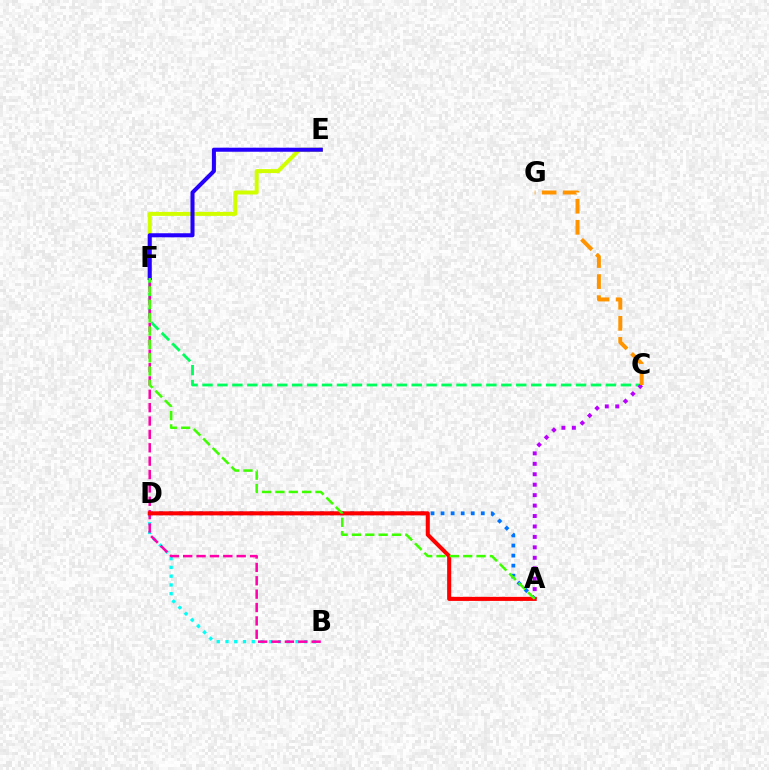{('C', 'F'): [{'color': '#00ff5c', 'line_style': 'dashed', 'thickness': 2.03}], ('A', 'C'): [{'color': '#b900ff', 'line_style': 'dotted', 'thickness': 2.84}], ('A', 'D'): [{'color': '#0074ff', 'line_style': 'dotted', 'thickness': 2.73}, {'color': '#ff0000', 'line_style': 'solid', 'thickness': 2.92}], ('B', 'D'): [{'color': '#00fff6', 'line_style': 'dotted', 'thickness': 2.38}], ('E', 'F'): [{'color': '#d1ff00', 'line_style': 'solid', 'thickness': 2.87}, {'color': '#2500ff', 'line_style': 'solid', 'thickness': 2.91}], ('B', 'F'): [{'color': '#ff00ac', 'line_style': 'dashed', 'thickness': 1.82}], ('C', 'G'): [{'color': '#ff9400', 'line_style': 'dashed', 'thickness': 2.86}], ('A', 'F'): [{'color': '#3dff00', 'line_style': 'dashed', 'thickness': 1.81}]}